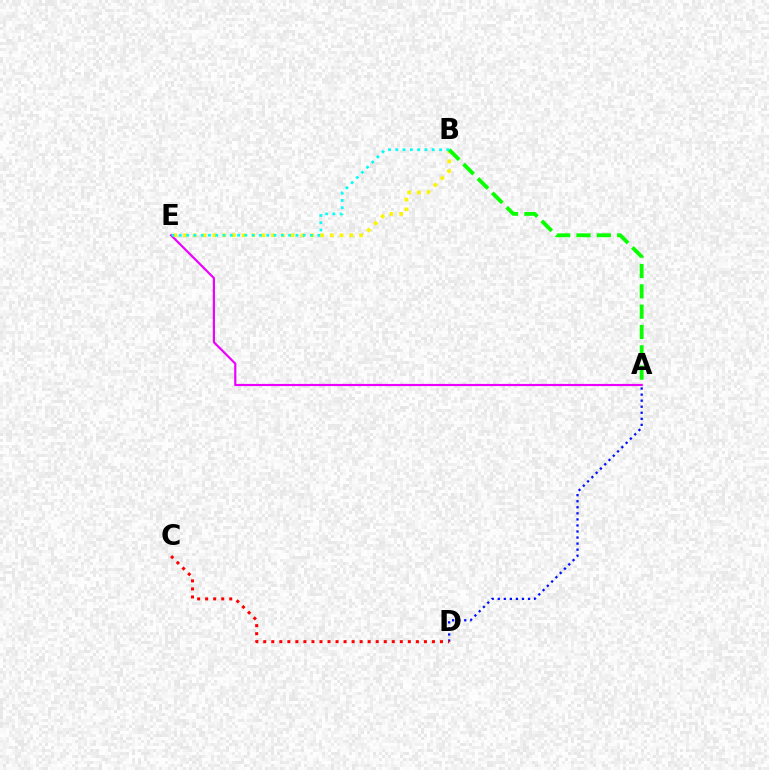{('A', 'E'): [{'color': '#ee00ff', 'line_style': 'solid', 'thickness': 1.57}], ('B', 'E'): [{'color': '#fcf500', 'line_style': 'dotted', 'thickness': 2.66}, {'color': '#00fff6', 'line_style': 'dotted', 'thickness': 1.98}], ('A', 'B'): [{'color': '#08ff00', 'line_style': 'dashed', 'thickness': 2.76}], ('A', 'D'): [{'color': '#0010ff', 'line_style': 'dotted', 'thickness': 1.64}], ('C', 'D'): [{'color': '#ff0000', 'line_style': 'dotted', 'thickness': 2.18}]}